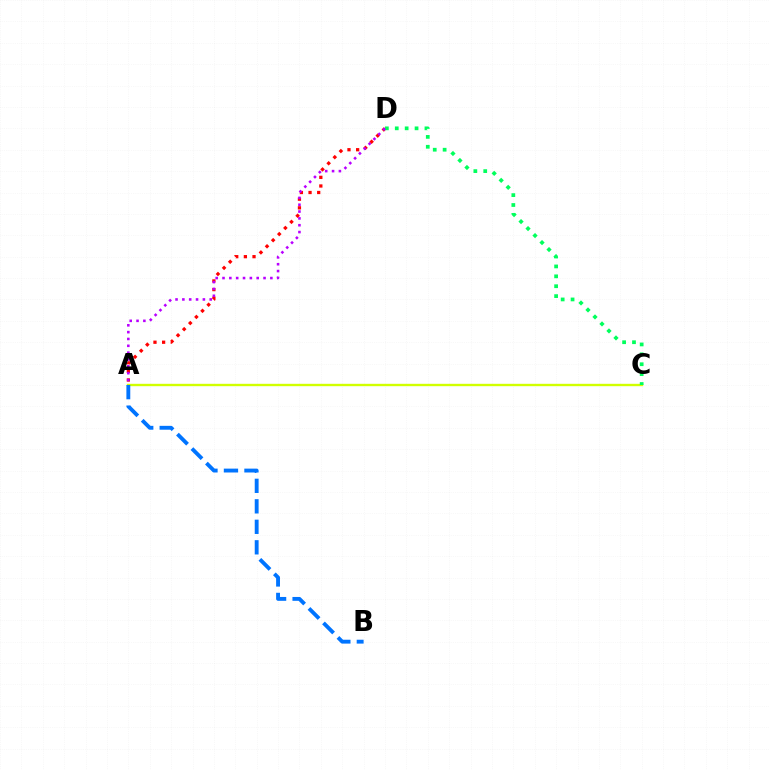{('A', 'C'): [{'color': '#d1ff00', 'line_style': 'solid', 'thickness': 1.71}], ('A', 'B'): [{'color': '#0074ff', 'line_style': 'dashed', 'thickness': 2.78}], ('A', 'D'): [{'color': '#ff0000', 'line_style': 'dotted', 'thickness': 2.35}, {'color': '#b900ff', 'line_style': 'dotted', 'thickness': 1.86}], ('C', 'D'): [{'color': '#00ff5c', 'line_style': 'dotted', 'thickness': 2.69}]}